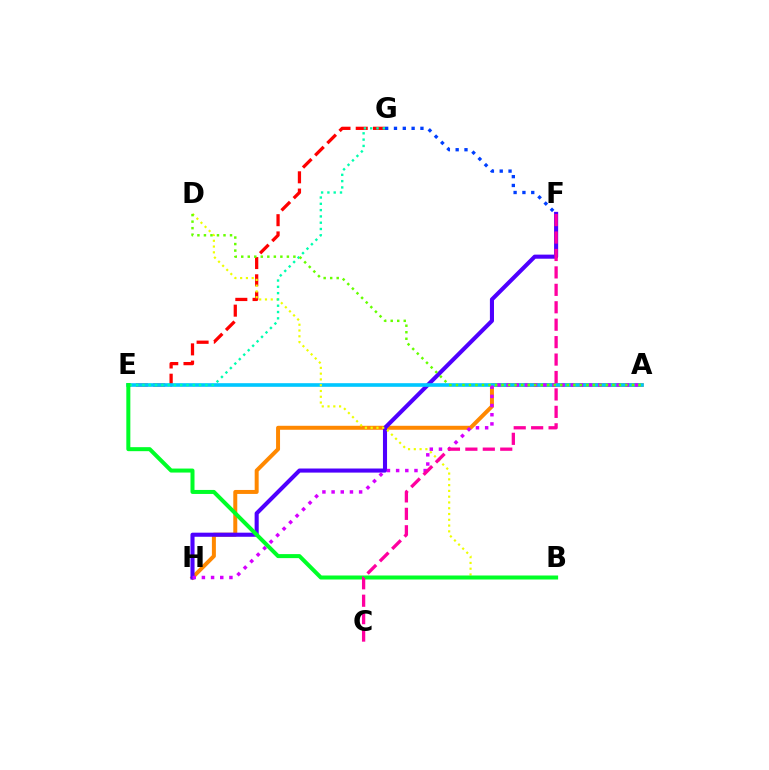{('E', 'G'): [{'color': '#ff0000', 'line_style': 'dashed', 'thickness': 2.34}, {'color': '#00ffaf', 'line_style': 'dotted', 'thickness': 1.71}], ('A', 'H'): [{'color': '#ff8800', 'line_style': 'solid', 'thickness': 2.86}, {'color': '#d600ff', 'line_style': 'dotted', 'thickness': 2.49}], ('F', 'H'): [{'color': '#4f00ff', 'line_style': 'solid', 'thickness': 2.94}], ('A', 'E'): [{'color': '#00c7ff', 'line_style': 'solid', 'thickness': 2.61}], ('B', 'D'): [{'color': '#eeff00', 'line_style': 'dotted', 'thickness': 1.57}], ('B', 'E'): [{'color': '#00ff27', 'line_style': 'solid', 'thickness': 2.89}], ('C', 'F'): [{'color': '#ff00a0', 'line_style': 'dashed', 'thickness': 2.37}], ('F', 'G'): [{'color': '#003fff', 'line_style': 'dotted', 'thickness': 2.4}], ('A', 'D'): [{'color': '#66ff00', 'line_style': 'dotted', 'thickness': 1.77}]}